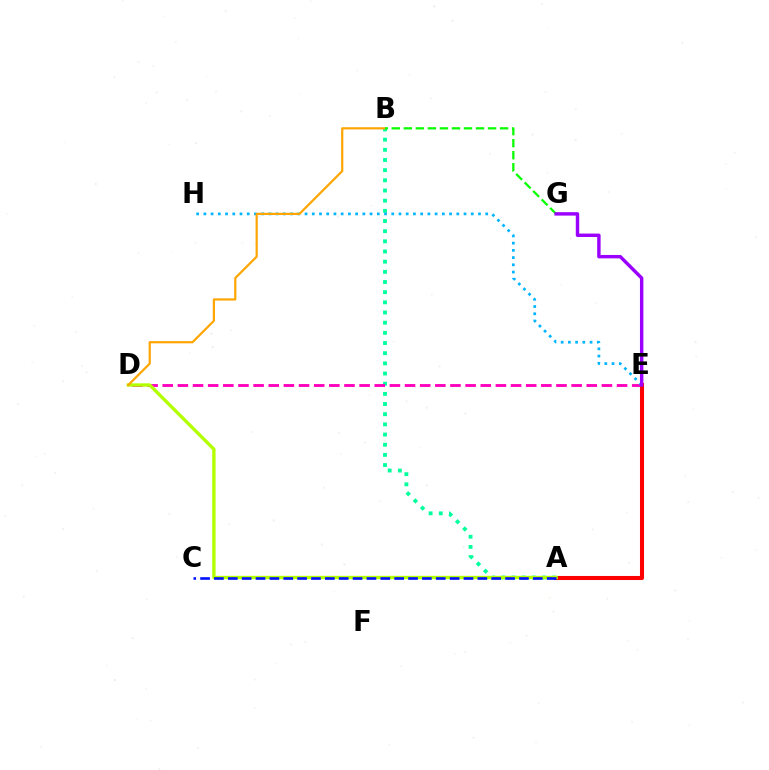{('A', 'B'): [{'color': '#00ff9d', 'line_style': 'dotted', 'thickness': 2.76}], ('D', 'E'): [{'color': '#ff00bd', 'line_style': 'dashed', 'thickness': 2.06}], ('A', 'E'): [{'color': '#ff0000', 'line_style': 'solid', 'thickness': 2.93}], ('A', 'D'): [{'color': '#b3ff00', 'line_style': 'solid', 'thickness': 2.41}], ('E', 'H'): [{'color': '#00b5ff', 'line_style': 'dotted', 'thickness': 1.96}], ('B', 'D'): [{'color': '#ffa500', 'line_style': 'solid', 'thickness': 1.59}], ('B', 'G'): [{'color': '#08ff00', 'line_style': 'dashed', 'thickness': 1.63}], ('E', 'G'): [{'color': '#9b00ff', 'line_style': 'solid', 'thickness': 2.46}], ('A', 'C'): [{'color': '#0010ff', 'line_style': 'dashed', 'thickness': 1.88}]}